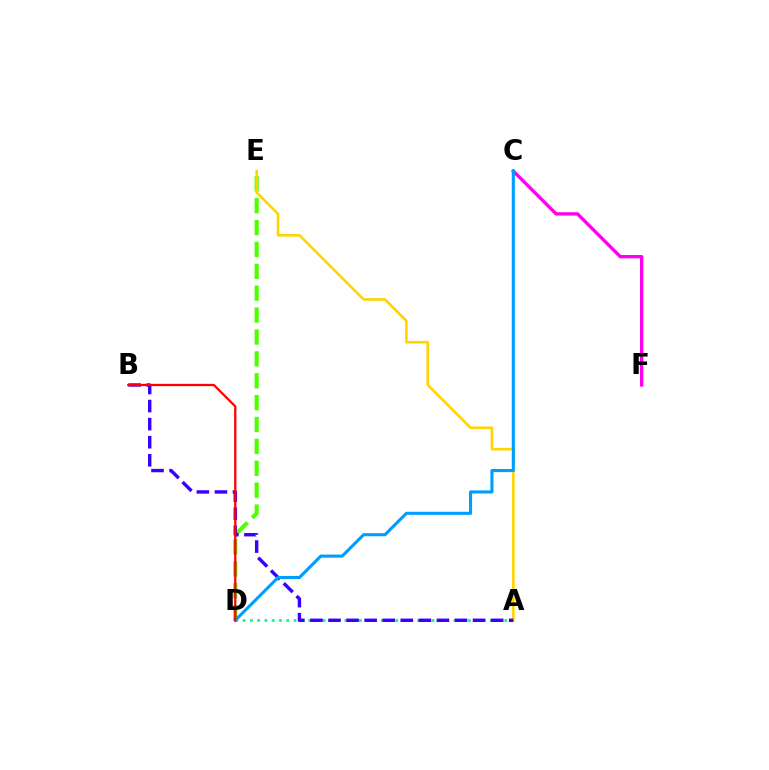{('C', 'F'): [{'color': '#ff00ed', 'line_style': 'solid', 'thickness': 2.41}], ('D', 'E'): [{'color': '#4fff00', 'line_style': 'dashed', 'thickness': 2.97}], ('A', 'D'): [{'color': '#00ff86', 'line_style': 'dotted', 'thickness': 1.97}], ('A', 'E'): [{'color': '#ffd500', 'line_style': 'solid', 'thickness': 1.87}], ('A', 'B'): [{'color': '#3700ff', 'line_style': 'dashed', 'thickness': 2.45}], ('C', 'D'): [{'color': '#009eff', 'line_style': 'solid', 'thickness': 2.23}], ('B', 'D'): [{'color': '#ff0000', 'line_style': 'solid', 'thickness': 1.63}]}